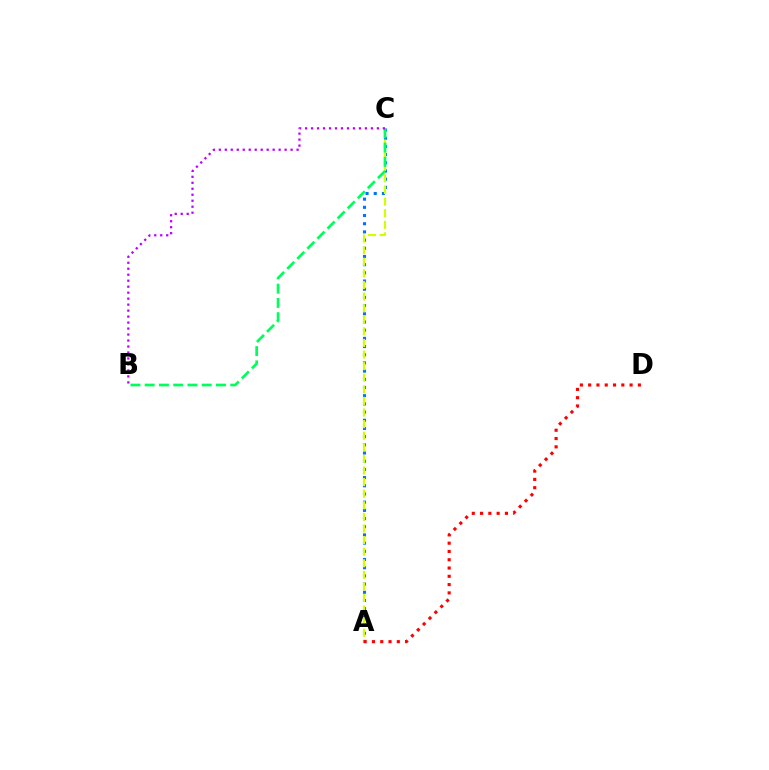{('A', 'C'): [{'color': '#0074ff', 'line_style': 'dotted', 'thickness': 2.23}, {'color': '#d1ff00', 'line_style': 'dashed', 'thickness': 1.58}], ('B', 'C'): [{'color': '#00ff5c', 'line_style': 'dashed', 'thickness': 1.94}, {'color': '#b900ff', 'line_style': 'dotted', 'thickness': 1.63}], ('A', 'D'): [{'color': '#ff0000', 'line_style': 'dotted', 'thickness': 2.25}]}